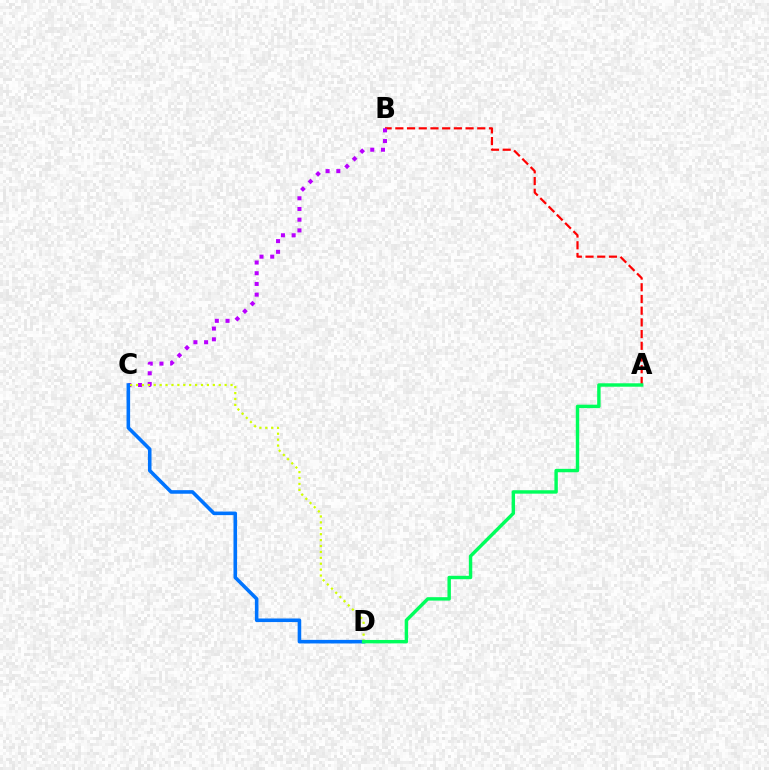{('A', 'B'): [{'color': '#ff0000', 'line_style': 'dashed', 'thickness': 1.59}], ('B', 'C'): [{'color': '#b900ff', 'line_style': 'dotted', 'thickness': 2.91}], ('C', 'D'): [{'color': '#0074ff', 'line_style': 'solid', 'thickness': 2.58}, {'color': '#d1ff00', 'line_style': 'dotted', 'thickness': 1.61}], ('A', 'D'): [{'color': '#00ff5c', 'line_style': 'solid', 'thickness': 2.46}]}